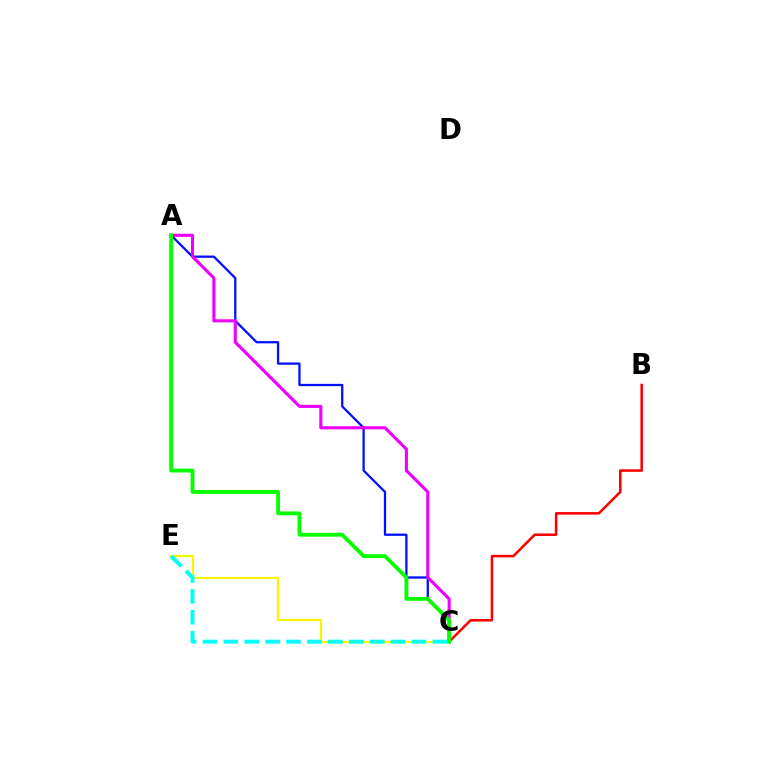{('A', 'C'): [{'color': '#0010ff', 'line_style': 'solid', 'thickness': 1.64}, {'color': '#ee00ff', 'line_style': 'solid', 'thickness': 2.24}, {'color': '#08ff00', 'line_style': 'solid', 'thickness': 2.77}], ('C', 'E'): [{'color': '#fcf500', 'line_style': 'solid', 'thickness': 1.55}, {'color': '#00fff6', 'line_style': 'dashed', 'thickness': 2.84}], ('B', 'C'): [{'color': '#ff0000', 'line_style': 'solid', 'thickness': 1.82}]}